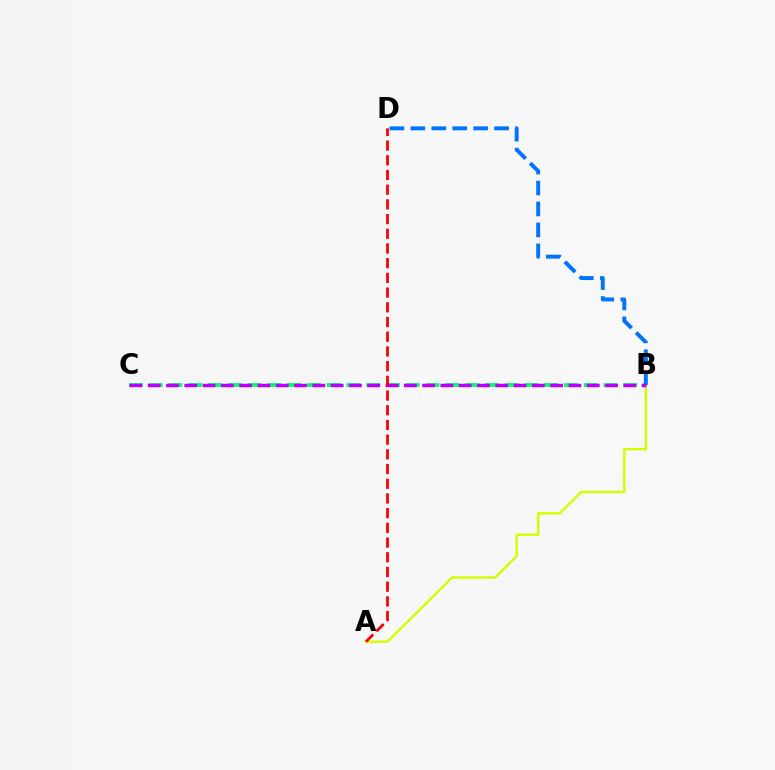{('A', 'B'): [{'color': '#d1ff00', 'line_style': 'solid', 'thickness': 1.76}], ('B', 'C'): [{'color': '#00ff5c', 'line_style': 'dashed', 'thickness': 2.69}, {'color': '#b900ff', 'line_style': 'dashed', 'thickness': 2.49}], ('B', 'D'): [{'color': '#0074ff', 'line_style': 'dashed', 'thickness': 2.84}], ('A', 'D'): [{'color': '#ff0000', 'line_style': 'dashed', 'thickness': 2.0}]}